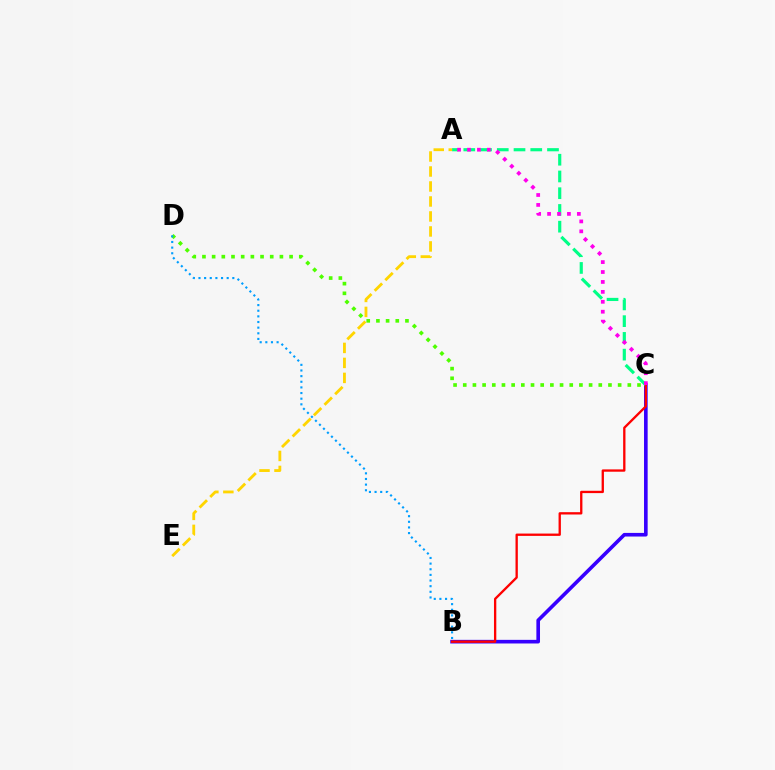{('B', 'C'): [{'color': '#3700ff', 'line_style': 'solid', 'thickness': 2.61}, {'color': '#ff0000', 'line_style': 'solid', 'thickness': 1.67}], ('C', 'D'): [{'color': '#4fff00', 'line_style': 'dotted', 'thickness': 2.63}], ('B', 'D'): [{'color': '#009eff', 'line_style': 'dotted', 'thickness': 1.53}], ('A', 'C'): [{'color': '#00ff86', 'line_style': 'dashed', 'thickness': 2.27}, {'color': '#ff00ed', 'line_style': 'dotted', 'thickness': 2.7}], ('A', 'E'): [{'color': '#ffd500', 'line_style': 'dashed', 'thickness': 2.04}]}